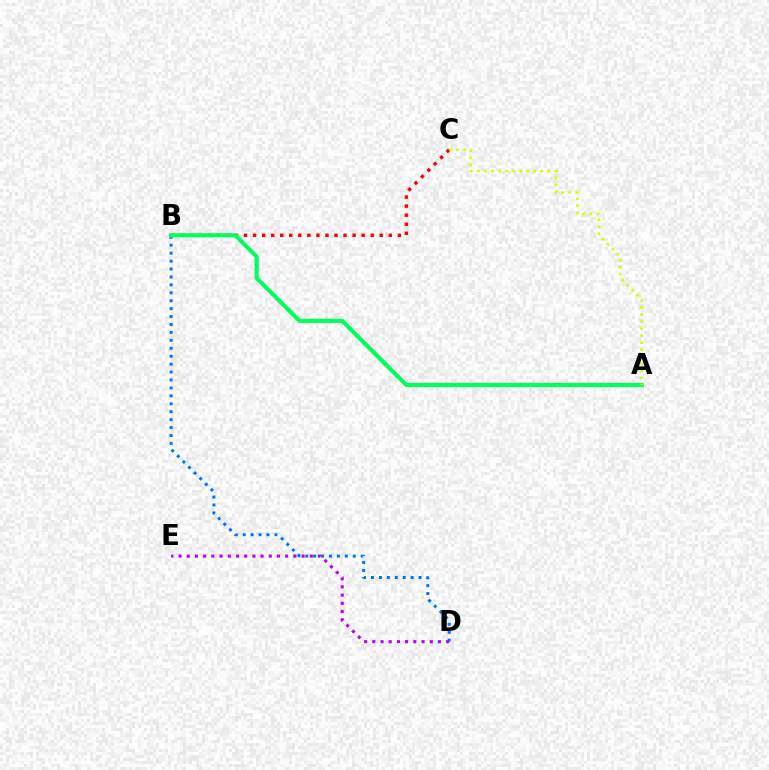{('B', 'D'): [{'color': '#0074ff', 'line_style': 'dotted', 'thickness': 2.15}], ('B', 'C'): [{'color': '#ff0000', 'line_style': 'dotted', 'thickness': 2.46}], ('A', 'B'): [{'color': '#00ff5c', 'line_style': 'solid', 'thickness': 2.97}], ('A', 'C'): [{'color': '#d1ff00', 'line_style': 'dotted', 'thickness': 1.91}], ('D', 'E'): [{'color': '#b900ff', 'line_style': 'dotted', 'thickness': 2.23}]}